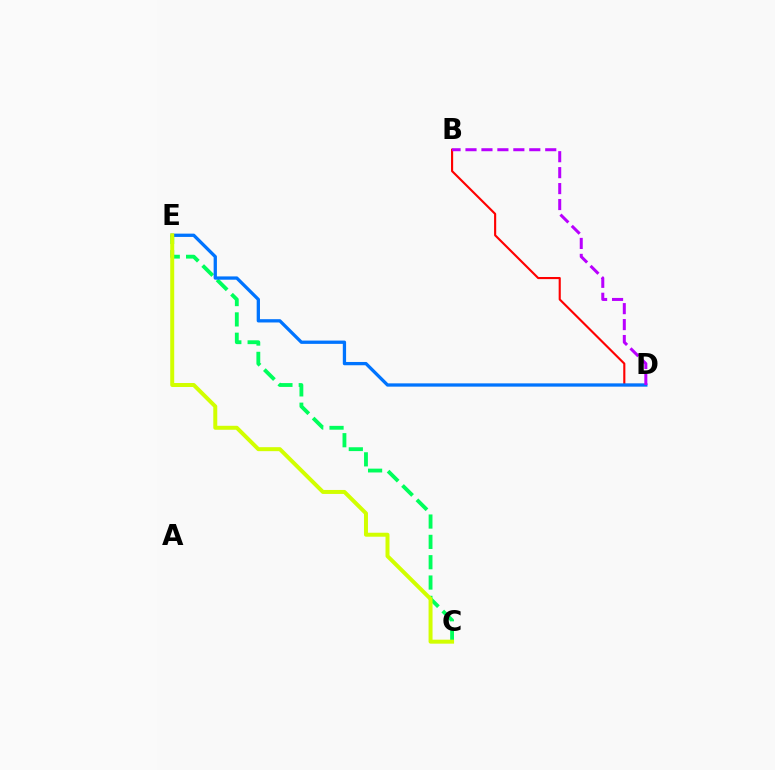{('C', 'E'): [{'color': '#00ff5c', 'line_style': 'dashed', 'thickness': 2.76}, {'color': '#d1ff00', 'line_style': 'solid', 'thickness': 2.86}], ('B', 'D'): [{'color': '#ff0000', 'line_style': 'solid', 'thickness': 1.53}, {'color': '#b900ff', 'line_style': 'dashed', 'thickness': 2.17}], ('D', 'E'): [{'color': '#0074ff', 'line_style': 'solid', 'thickness': 2.37}]}